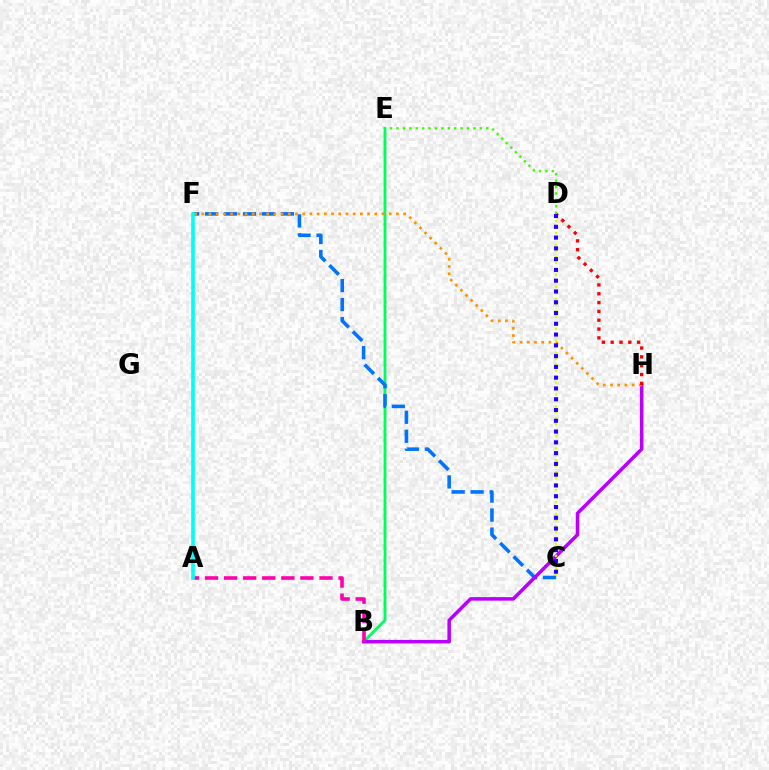{('B', 'E'): [{'color': '#00ff5c', 'line_style': 'solid', 'thickness': 2.05}], ('C', 'F'): [{'color': '#0074ff', 'line_style': 'dashed', 'thickness': 2.58}], ('B', 'H'): [{'color': '#b900ff', 'line_style': 'solid', 'thickness': 2.54}], ('F', 'H'): [{'color': '#ff9400', 'line_style': 'dotted', 'thickness': 1.96}], ('A', 'B'): [{'color': '#ff00ac', 'line_style': 'dashed', 'thickness': 2.59}], ('D', 'H'): [{'color': '#ff0000', 'line_style': 'dotted', 'thickness': 2.4}], ('A', 'F'): [{'color': '#00fff6', 'line_style': 'solid', 'thickness': 2.64}], ('C', 'D'): [{'color': '#d1ff00', 'line_style': 'dotted', 'thickness': 1.62}, {'color': '#2500ff', 'line_style': 'dotted', 'thickness': 2.93}], ('D', 'E'): [{'color': '#3dff00', 'line_style': 'dotted', 'thickness': 1.74}]}